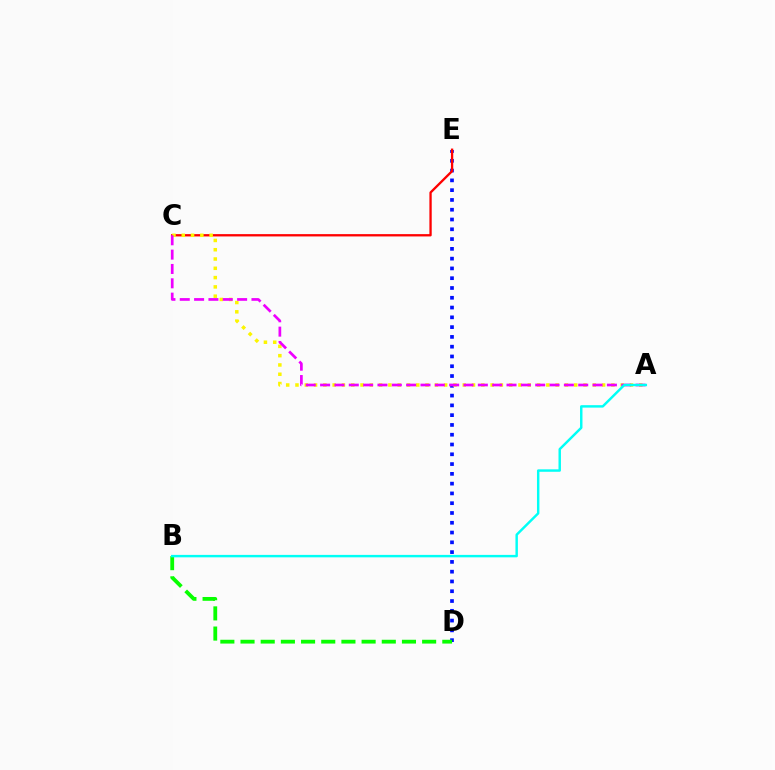{('D', 'E'): [{'color': '#0010ff', 'line_style': 'dotted', 'thickness': 2.66}], ('B', 'D'): [{'color': '#08ff00', 'line_style': 'dashed', 'thickness': 2.74}], ('C', 'E'): [{'color': '#ff0000', 'line_style': 'solid', 'thickness': 1.67}], ('A', 'C'): [{'color': '#fcf500', 'line_style': 'dotted', 'thickness': 2.52}, {'color': '#ee00ff', 'line_style': 'dashed', 'thickness': 1.95}], ('A', 'B'): [{'color': '#00fff6', 'line_style': 'solid', 'thickness': 1.76}]}